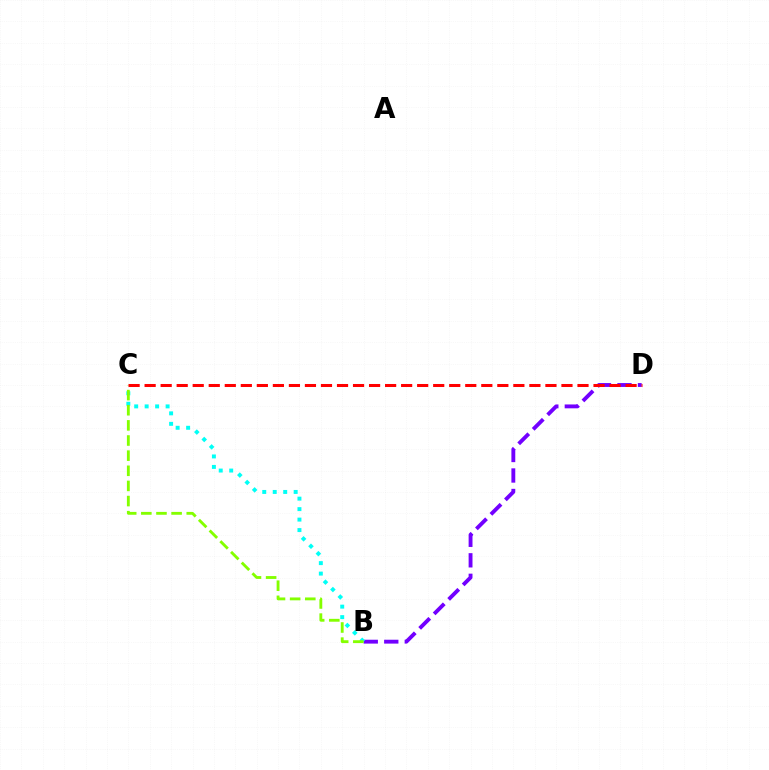{('B', 'D'): [{'color': '#7200ff', 'line_style': 'dashed', 'thickness': 2.79}], ('B', 'C'): [{'color': '#00fff6', 'line_style': 'dotted', 'thickness': 2.85}, {'color': '#84ff00', 'line_style': 'dashed', 'thickness': 2.06}], ('C', 'D'): [{'color': '#ff0000', 'line_style': 'dashed', 'thickness': 2.18}]}